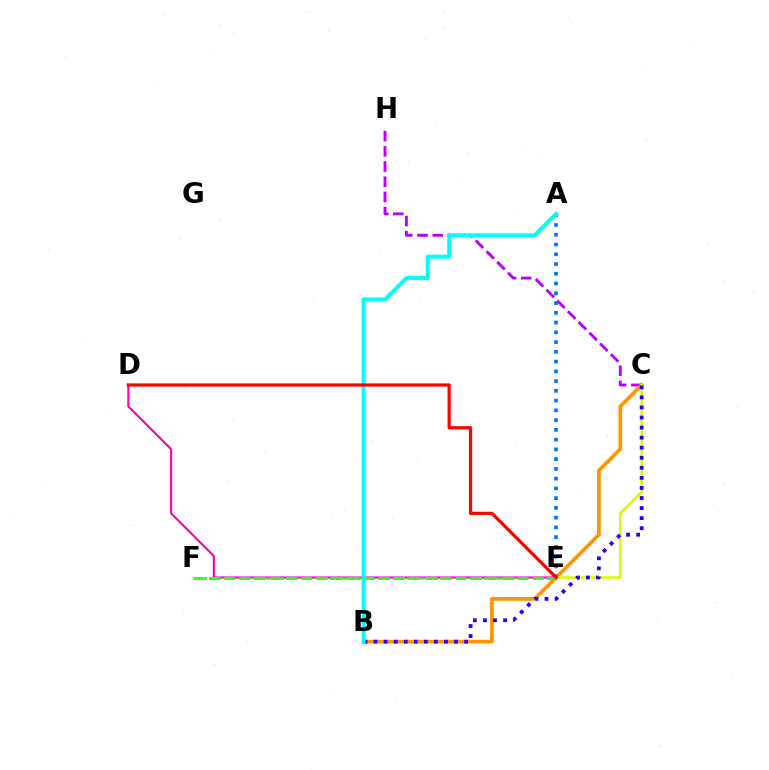{('C', 'H'): [{'color': '#b900ff', 'line_style': 'dashed', 'thickness': 2.06}], ('D', 'E'): [{'color': '#ff00ac', 'line_style': 'solid', 'thickness': 1.52}, {'color': '#ff0000', 'line_style': 'solid', 'thickness': 2.31}], ('E', 'F'): [{'color': '#3dff00', 'line_style': 'dashed', 'thickness': 2.1}, {'color': '#00ff5c', 'line_style': 'dotted', 'thickness': 1.9}], ('B', 'C'): [{'color': '#ff9400', 'line_style': 'solid', 'thickness': 2.67}, {'color': '#2500ff', 'line_style': 'dotted', 'thickness': 2.73}], ('C', 'E'): [{'color': '#d1ff00', 'line_style': 'solid', 'thickness': 1.81}], ('A', 'E'): [{'color': '#0074ff', 'line_style': 'dotted', 'thickness': 2.65}], ('A', 'B'): [{'color': '#00fff6', 'line_style': 'solid', 'thickness': 2.86}]}